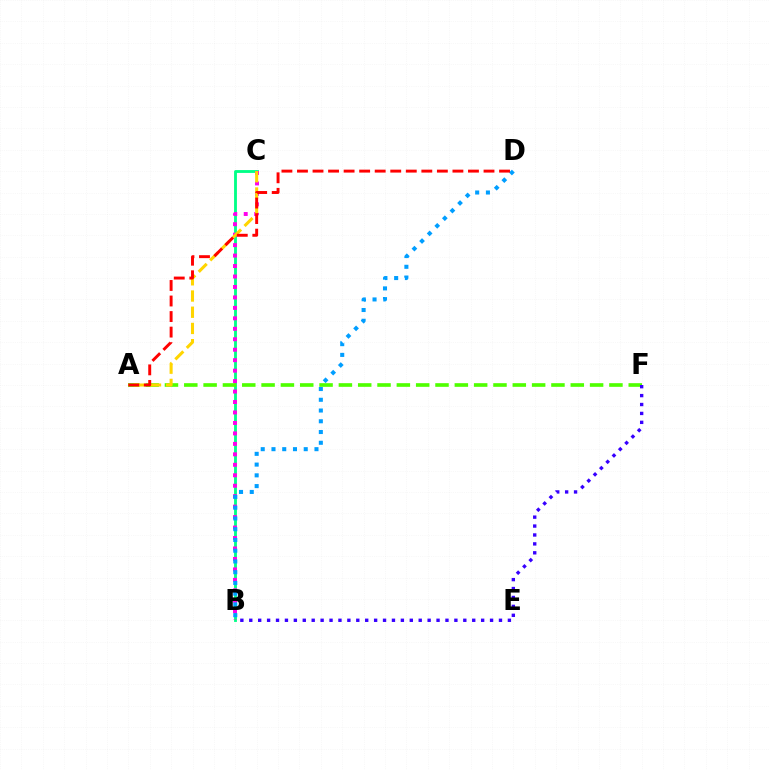{('B', 'C'): [{'color': '#00ff86', 'line_style': 'solid', 'thickness': 2.05}, {'color': '#ff00ed', 'line_style': 'dotted', 'thickness': 2.84}], ('A', 'F'): [{'color': '#4fff00', 'line_style': 'dashed', 'thickness': 2.63}], ('B', 'F'): [{'color': '#3700ff', 'line_style': 'dotted', 'thickness': 2.42}], ('A', 'C'): [{'color': '#ffd500', 'line_style': 'dashed', 'thickness': 2.2}], ('B', 'D'): [{'color': '#009eff', 'line_style': 'dotted', 'thickness': 2.92}], ('A', 'D'): [{'color': '#ff0000', 'line_style': 'dashed', 'thickness': 2.11}]}